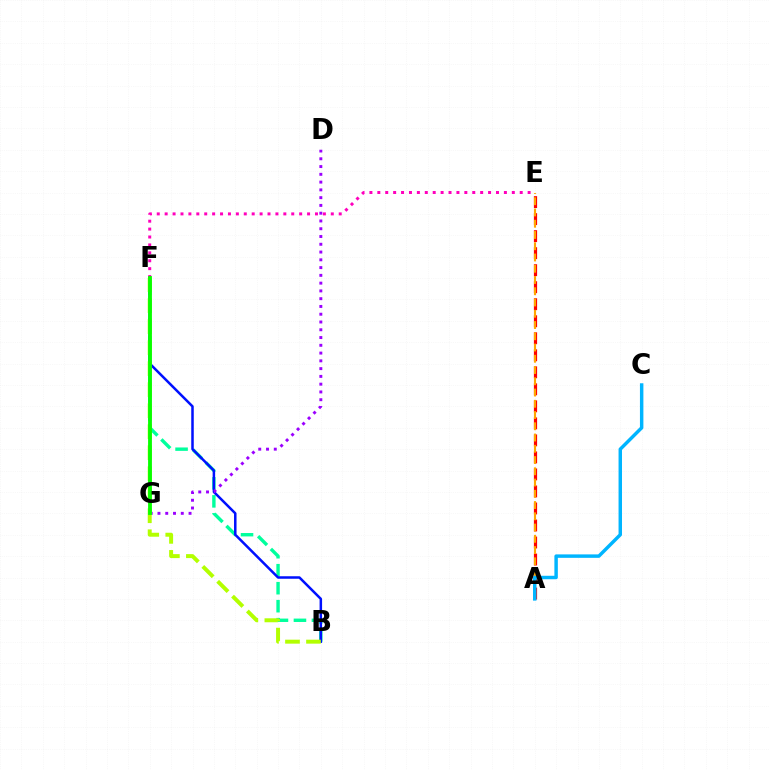{('B', 'F'): [{'color': '#00ff9d', 'line_style': 'dashed', 'thickness': 2.44}, {'color': '#0010ff', 'line_style': 'solid', 'thickness': 1.81}, {'color': '#b3ff00', 'line_style': 'dashed', 'thickness': 2.85}], ('D', 'G'): [{'color': '#9b00ff', 'line_style': 'dotted', 'thickness': 2.11}], ('E', 'F'): [{'color': '#ff00bd', 'line_style': 'dotted', 'thickness': 2.15}], ('A', 'E'): [{'color': '#ff0000', 'line_style': 'dashed', 'thickness': 2.31}, {'color': '#ffa500', 'line_style': 'dashed', 'thickness': 1.53}], ('F', 'G'): [{'color': '#08ff00', 'line_style': 'solid', 'thickness': 2.76}], ('A', 'C'): [{'color': '#00b5ff', 'line_style': 'solid', 'thickness': 2.48}]}